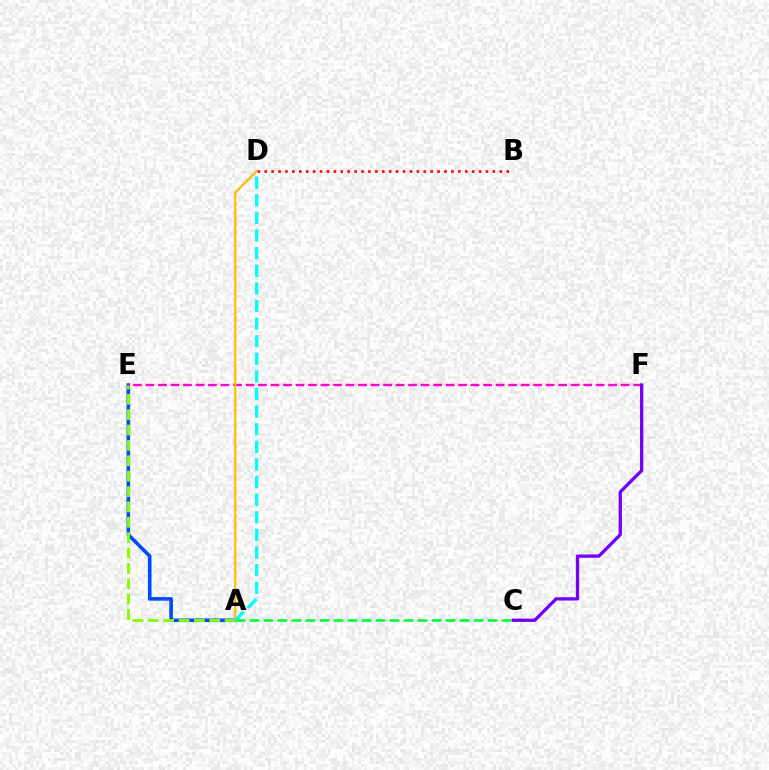{('A', 'E'): [{'color': '#004bff', 'line_style': 'solid', 'thickness': 2.59}, {'color': '#84ff00', 'line_style': 'dashed', 'thickness': 2.09}], ('A', 'C'): [{'color': '#00ff39', 'line_style': 'dashed', 'thickness': 1.9}], ('E', 'F'): [{'color': '#ff00cf', 'line_style': 'dashed', 'thickness': 1.7}], ('B', 'D'): [{'color': '#ff0000', 'line_style': 'dotted', 'thickness': 1.88}], ('A', 'D'): [{'color': '#ffbd00', 'line_style': 'solid', 'thickness': 1.61}, {'color': '#00fff6', 'line_style': 'dashed', 'thickness': 2.39}], ('C', 'F'): [{'color': '#7200ff', 'line_style': 'solid', 'thickness': 2.36}]}